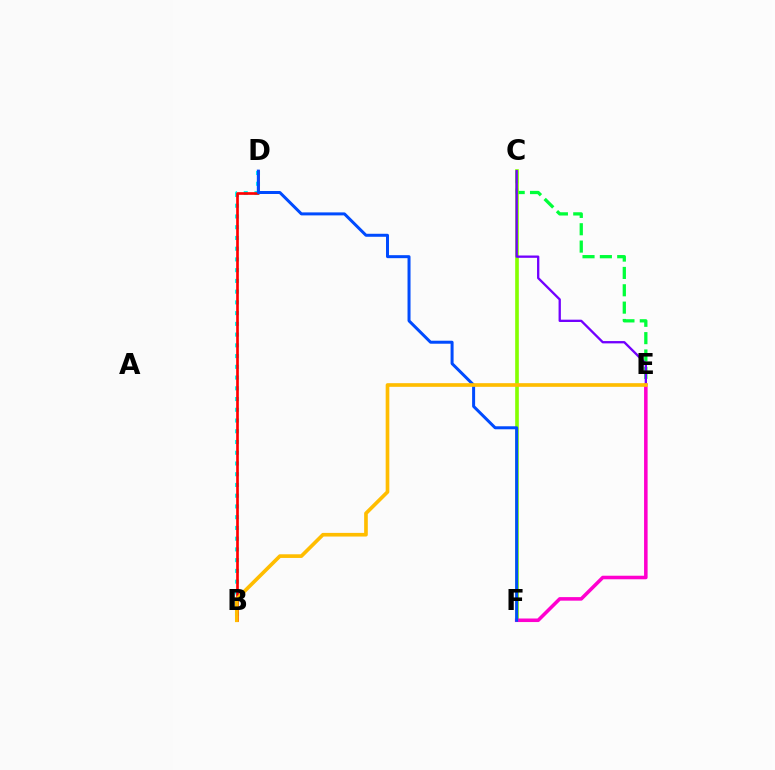{('C', 'E'): [{'color': '#00ff39', 'line_style': 'dashed', 'thickness': 2.36}, {'color': '#7200ff', 'line_style': 'solid', 'thickness': 1.67}], ('B', 'D'): [{'color': '#00fff6', 'line_style': 'dotted', 'thickness': 2.92}, {'color': '#ff0000', 'line_style': 'solid', 'thickness': 1.93}], ('C', 'F'): [{'color': '#84ff00', 'line_style': 'solid', 'thickness': 2.63}], ('E', 'F'): [{'color': '#ff00cf', 'line_style': 'solid', 'thickness': 2.55}], ('D', 'F'): [{'color': '#004bff', 'line_style': 'solid', 'thickness': 2.16}], ('B', 'E'): [{'color': '#ffbd00', 'line_style': 'solid', 'thickness': 2.63}]}